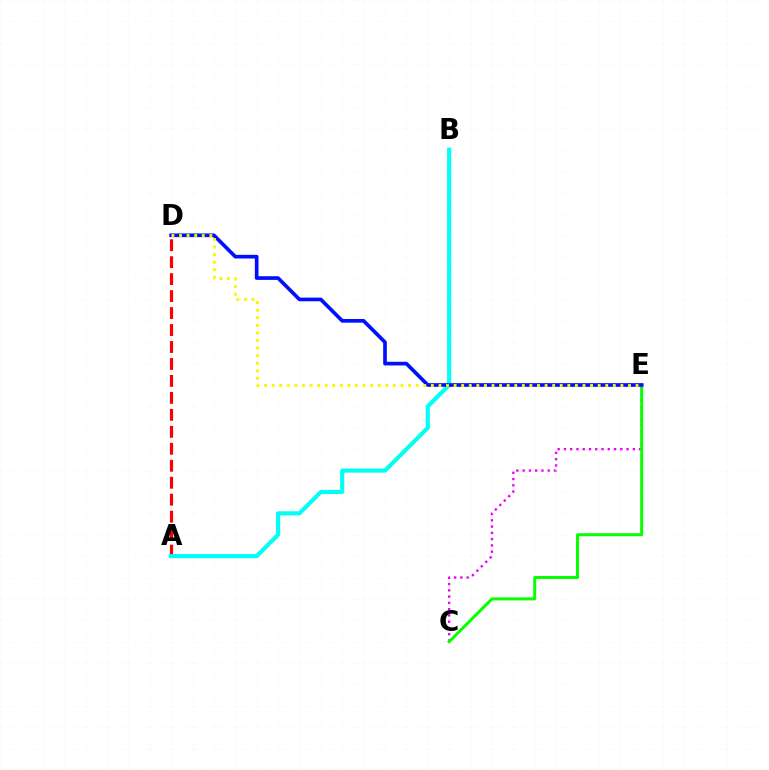{('C', 'E'): [{'color': '#ee00ff', 'line_style': 'dotted', 'thickness': 1.7}, {'color': '#08ff00', 'line_style': 'solid', 'thickness': 2.15}], ('A', 'D'): [{'color': '#ff0000', 'line_style': 'dashed', 'thickness': 2.3}], ('A', 'B'): [{'color': '#00fff6', 'line_style': 'solid', 'thickness': 2.99}], ('D', 'E'): [{'color': '#0010ff', 'line_style': 'solid', 'thickness': 2.65}, {'color': '#fcf500', 'line_style': 'dotted', 'thickness': 2.06}]}